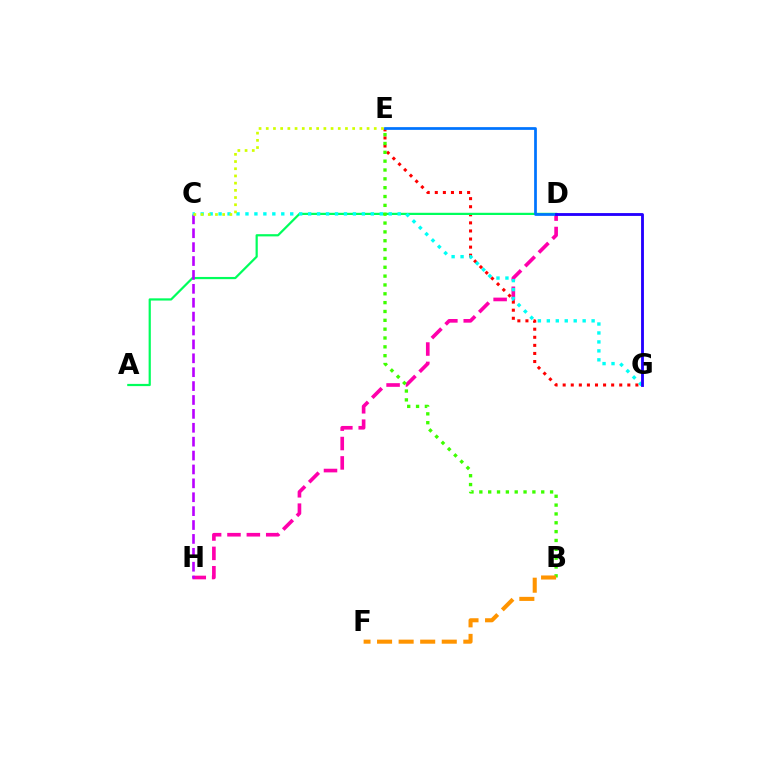{('D', 'H'): [{'color': '#ff00ac', 'line_style': 'dashed', 'thickness': 2.63}], ('E', 'G'): [{'color': '#ff0000', 'line_style': 'dotted', 'thickness': 2.2}], ('A', 'D'): [{'color': '#00ff5c', 'line_style': 'solid', 'thickness': 1.59}], ('C', 'H'): [{'color': '#b900ff', 'line_style': 'dashed', 'thickness': 1.89}], ('B', 'E'): [{'color': '#3dff00', 'line_style': 'dotted', 'thickness': 2.4}], ('B', 'F'): [{'color': '#ff9400', 'line_style': 'dashed', 'thickness': 2.93}], ('C', 'G'): [{'color': '#00fff6', 'line_style': 'dotted', 'thickness': 2.43}], ('D', 'E'): [{'color': '#0074ff', 'line_style': 'solid', 'thickness': 1.97}], ('C', 'E'): [{'color': '#d1ff00', 'line_style': 'dotted', 'thickness': 1.96}], ('D', 'G'): [{'color': '#2500ff', 'line_style': 'solid', 'thickness': 2.05}]}